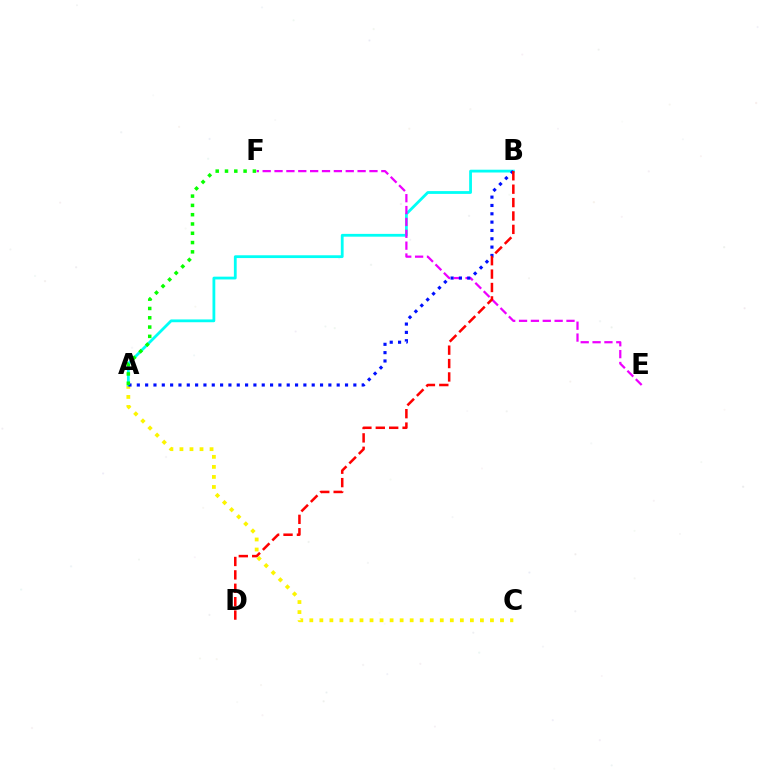{('A', 'C'): [{'color': '#fcf500', 'line_style': 'dotted', 'thickness': 2.73}], ('A', 'B'): [{'color': '#00fff6', 'line_style': 'solid', 'thickness': 2.01}, {'color': '#0010ff', 'line_style': 'dotted', 'thickness': 2.26}], ('E', 'F'): [{'color': '#ee00ff', 'line_style': 'dashed', 'thickness': 1.61}], ('B', 'D'): [{'color': '#ff0000', 'line_style': 'dashed', 'thickness': 1.82}], ('A', 'F'): [{'color': '#08ff00', 'line_style': 'dotted', 'thickness': 2.52}]}